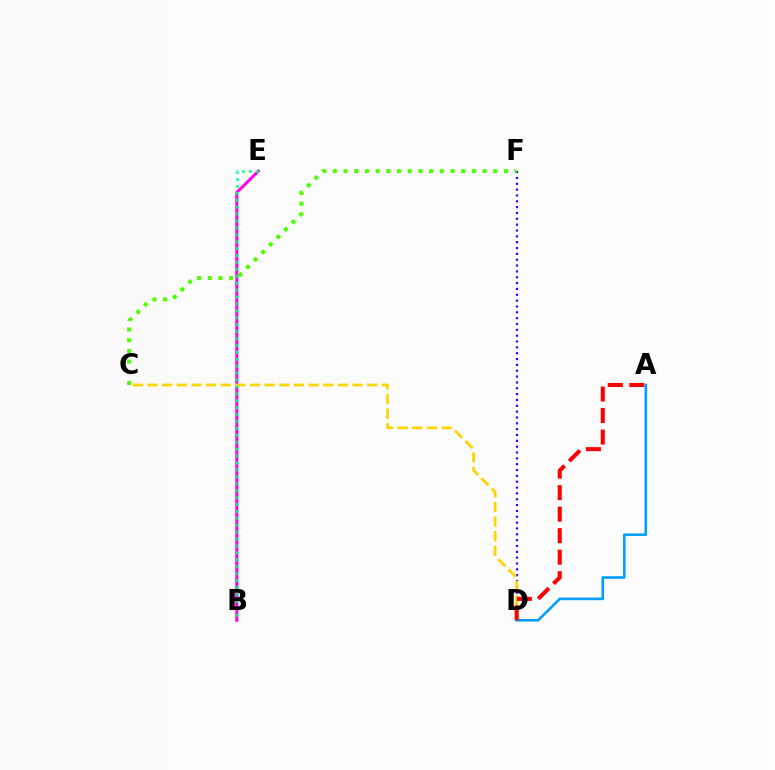{('D', 'F'): [{'color': '#3700ff', 'line_style': 'dotted', 'thickness': 1.59}], ('B', 'E'): [{'color': '#ff00ed', 'line_style': 'solid', 'thickness': 2.15}, {'color': '#00ff86', 'line_style': 'dotted', 'thickness': 1.88}], ('C', 'D'): [{'color': '#ffd500', 'line_style': 'dashed', 'thickness': 1.99}], ('C', 'F'): [{'color': '#4fff00', 'line_style': 'dotted', 'thickness': 2.9}], ('A', 'D'): [{'color': '#009eff', 'line_style': 'solid', 'thickness': 1.86}, {'color': '#ff0000', 'line_style': 'dashed', 'thickness': 2.92}]}